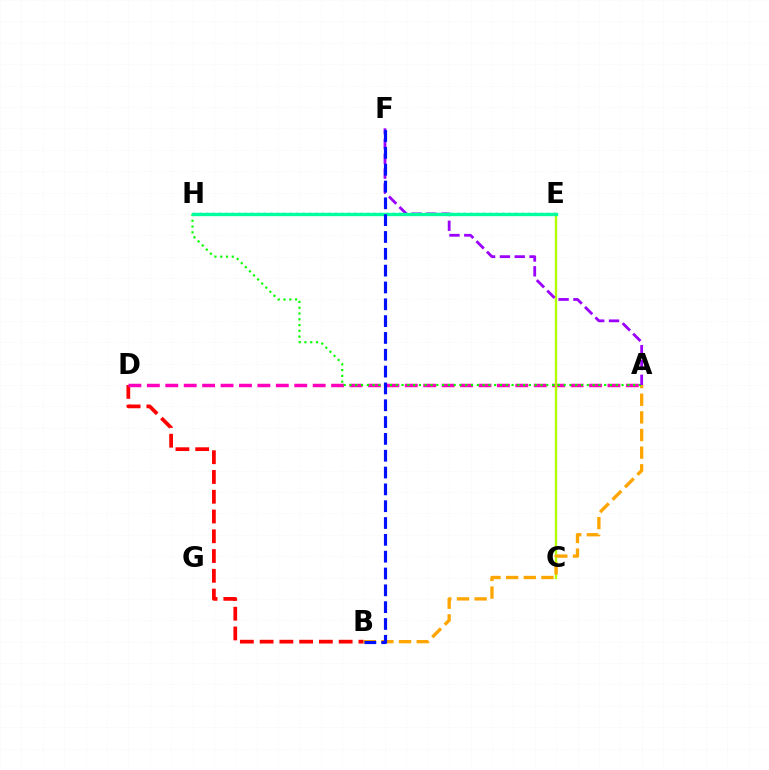{('B', 'D'): [{'color': '#ff0000', 'line_style': 'dashed', 'thickness': 2.68}], ('A', 'D'): [{'color': '#ff00bd', 'line_style': 'dashed', 'thickness': 2.5}], ('C', 'E'): [{'color': '#b3ff00', 'line_style': 'solid', 'thickness': 1.71}], ('E', 'H'): [{'color': '#00b5ff', 'line_style': 'dotted', 'thickness': 1.75}, {'color': '#00ff9d', 'line_style': 'solid', 'thickness': 2.4}], ('A', 'B'): [{'color': '#ffa500', 'line_style': 'dashed', 'thickness': 2.4}], ('A', 'H'): [{'color': '#08ff00', 'line_style': 'dotted', 'thickness': 1.57}], ('A', 'F'): [{'color': '#9b00ff', 'line_style': 'dashed', 'thickness': 2.01}], ('B', 'F'): [{'color': '#0010ff', 'line_style': 'dashed', 'thickness': 2.29}]}